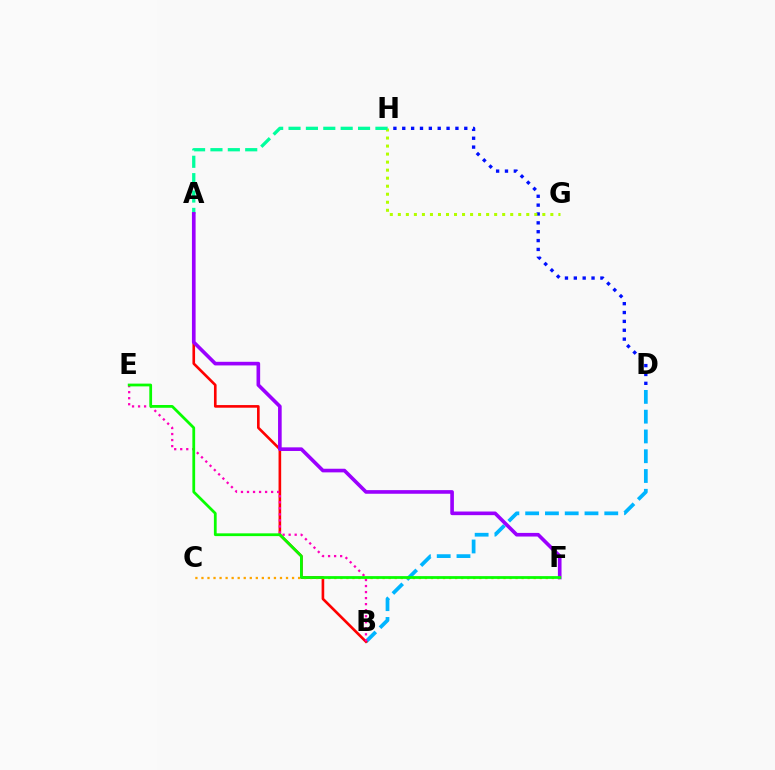{('B', 'D'): [{'color': '#00b5ff', 'line_style': 'dashed', 'thickness': 2.69}], ('D', 'H'): [{'color': '#0010ff', 'line_style': 'dotted', 'thickness': 2.41}], ('G', 'H'): [{'color': '#b3ff00', 'line_style': 'dotted', 'thickness': 2.18}], ('A', 'H'): [{'color': '#00ff9d', 'line_style': 'dashed', 'thickness': 2.36}], ('A', 'B'): [{'color': '#ff0000', 'line_style': 'solid', 'thickness': 1.89}], ('C', 'F'): [{'color': '#ffa500', 'line_style': 'dotted', 'thickness': 1.64}], ('B', 'E'): [{'color': '#ff00bd', 'line_style': 'dotted', 'thickness': 1.64}], ('A', 'F'): [{'color': '#9b00ff', 'line_style': 'solid', 'thickness': 2.61}], ('E', 'F'): [{'color': '#08ff00', 'line_style': 'solid', 'thickness': 1.99}]}